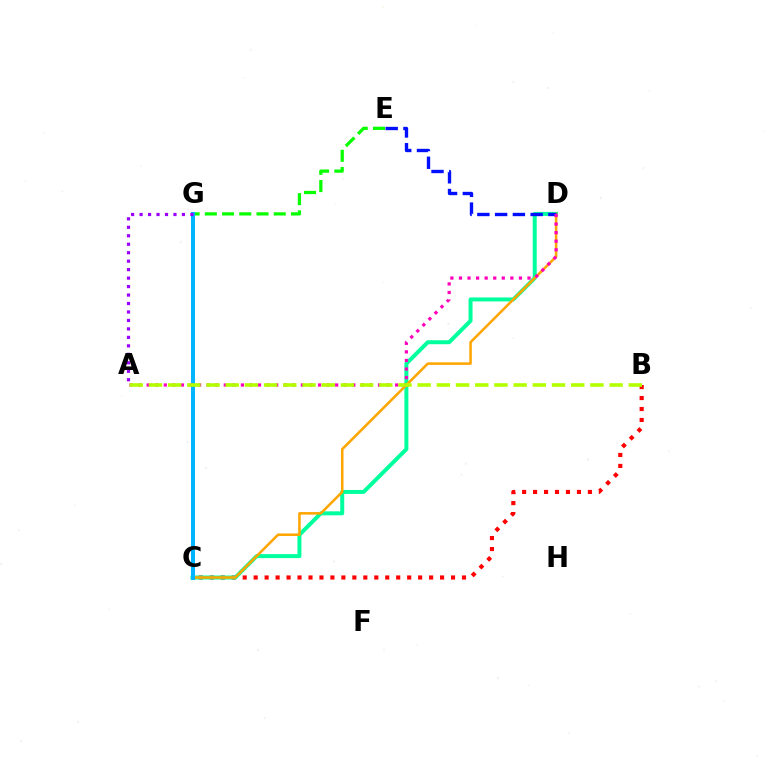{('B', 'C'): [{'color': '#ff0000', 'line_style': 'dotted', 'thickness': 2.98}], ('C', 'D'): [{'color': '#00ff9d', 'line_style': 'solid', 'thickness': 2.87}, {'color': '#ffa500', 'line_style': 'solid', 'thickness': 1.83}], ('E', 'G'): [{'color': '#08ff00', 'line_style': 'dashed', 'thickness': 2.34}], ('D', 'E'): [{'color': '#0010ff', 'line_style': 'dashed', 'thickness': 2.41}], ('C', 'G'): [{'color': '#00b5ff', 'line_style': 'solid', 'thickness': 2.89}], ('A', 'D'): [{'color': '#ff00bd', 'line_style': 'dotted', 'thickness': 2.33}], ('A', 'G'): [{'color': '#9b00ff', 'line_style': 'dotted', 'thickness': 2.3}], ('A', 'B'): [{'color': '#b3ff00', 'line_style': 'dashed', 'thickness': 2.61}]}